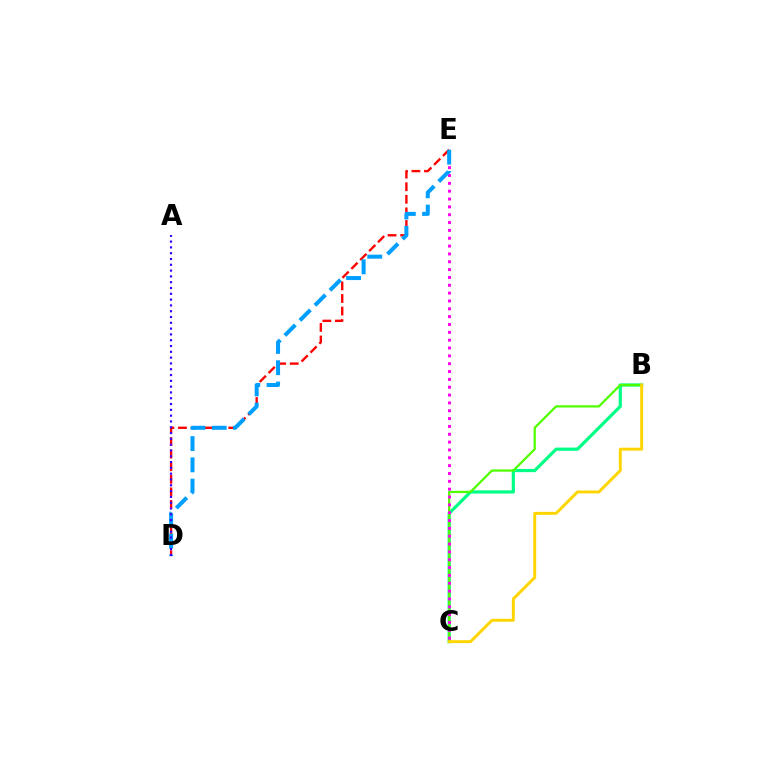{('B', 'C'): [{'color': '#00ff86', 'line_style': 'solid', 'thickness': 2.31}, {'color': '#4fff00', 'line_style': 'solid', 'thickness': 1.61}, {'color': '#ffd500', 'line_style': 'solid', 'thickness': 2.11}], ('D', 'E'): [{'color': '#ff0000', 'line_style': 'dashed', 'thickness': 1.71}, {'color': '#009eff', 'line_style': 'dashed', 'thickness': 2.89}], ('C', 'E'): [{'color': '#ff00ed', 'line_style': 'dotted', 'thickness': 2.13}], ('A', 'D'): [{'color': '#3700ff', 'line_style': 'dotted', 'thickness': 1.58}]}